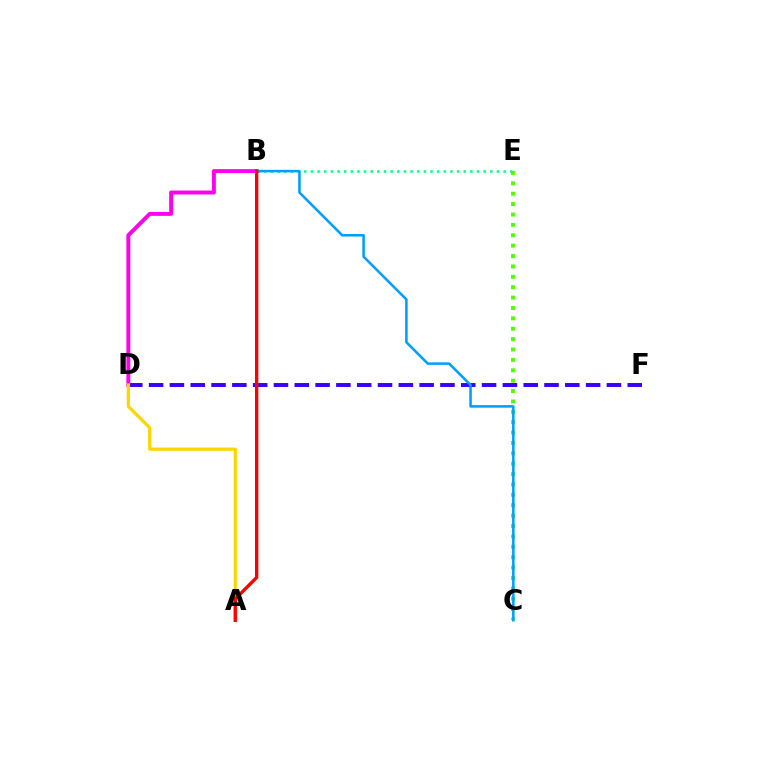{('B', 'E'): [{'color': '#00ff86', 'line_style': 'dotted', 'thickness': 1.81}], ('D', 'F'): [{'color': '#3700ff', 'line_style': 'dashed', 'thickness': 2.83}], ('C', 'E'): [{'color': '#4fff00', 'line_style': 'dotted', 'thickness': 2.82}], ('B', 'D'): [{'color': '#ff00ed', 'line_style': 'solid', 'thickness': 2.83}], ('A', 'D'): [{'color': '#ffd500', 'line_style': 'solid', 'thickness': 2.32}], ('B', 'C'): [{'color': '#009eff', 'line_style': 'solid', 'thickness': 1.83}], ('A', 'B'): [{'color': '#ff0000', 'line_style': 'solid', 'thickness': 2.39}]}